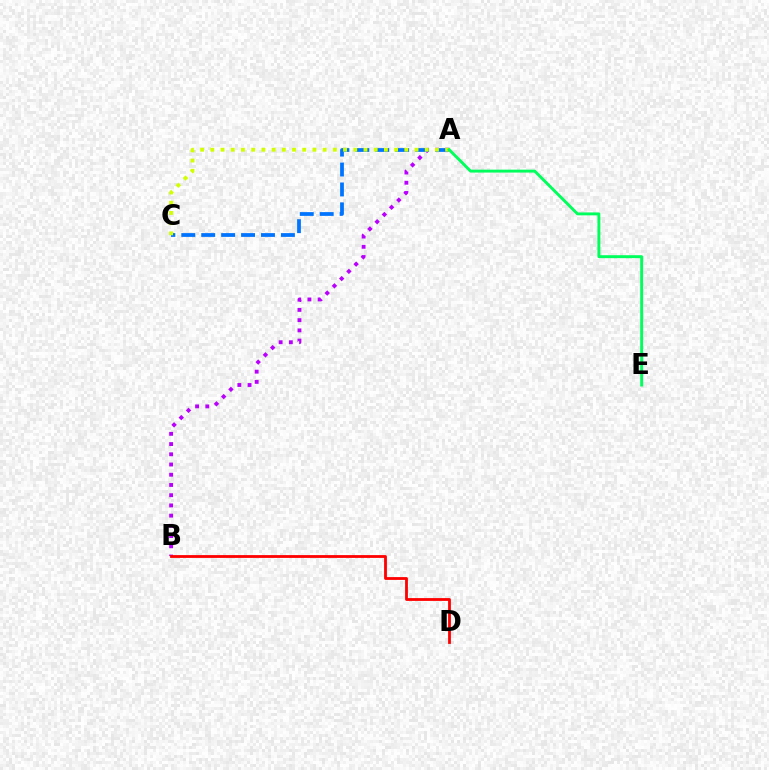{('A', 'B'): [{'color': '#b900ff', 'line_style': 'dotted', 'thickness': 2.78}], ('A', 'C'): [{'color': '#0074ff', 'line_style': 'dashed', 'thickness': 2.71}, {'color': '#d1ff00', 'line_style': 'dotted', 'thickness': 2.77}], ('A', 'E'): [{'color': '#00ff5c', 'line_style': 'solid', 'thickness': 2.1}], ('B', 'D'): [{'color': '#ff0000', 'line_style': 'solid', 'thickness': 2.02}]}